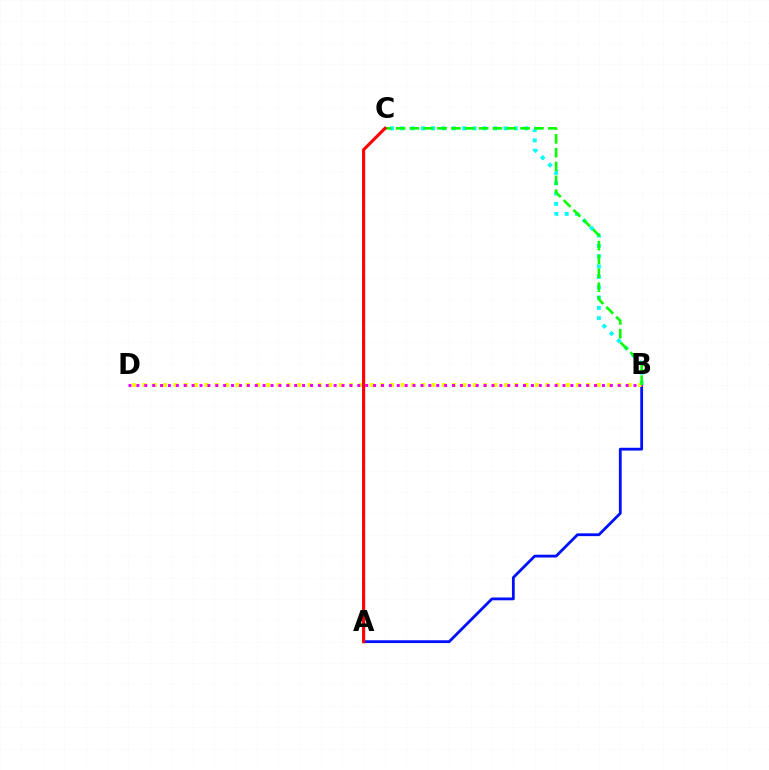{('B', 'C'): [{'color': '#00fff6', 'line_style': 'dotted', 'thickness': 2.81}, {'color': '#08ff00', 'line_style': 'dashed', 'thickness': 1.88}], ('A', 'B'): [{'color': '#0010ff', 'line_style': 'solid', 'thickness': 2.01}], ('B', 'D'): [{'color': '#fcf500', 'line_style': 'dotted', 'thickness': 2.81}, {'color': '#ee00ff', 'line_style': 'dotted', 'thickness': 2.14}], ('A', 'C'): [{'color': '#ff0000', 'line_style': 'solid', 'thickness': 2.25}]}